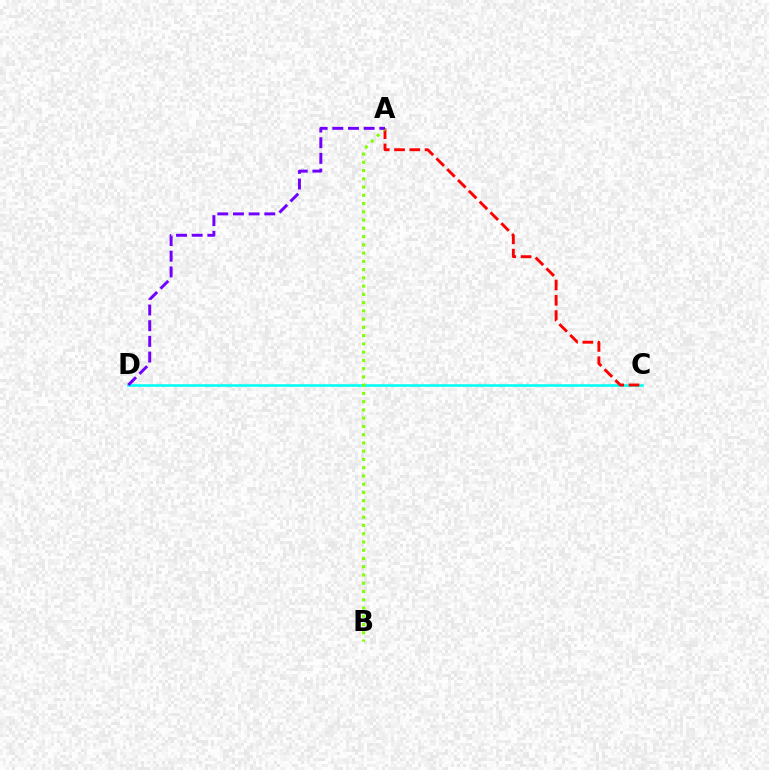{('C', 'D'): [{'color': '#00fff6', 'line_style': 'solid', 'thickness': 1.87}], ('A', 'C'): [{'color': '#ff0000', 'line_style': 'dashed', 'thickness': 2.08}], ('A', 'B'): [{'color': '#84ff00', 'line_style': 'dotted', 'thickness': 2.24}], ('A', 'D'): [{'color': '#7200ff', 'line_style': 'dashed', 'thickness': 2.13}]}